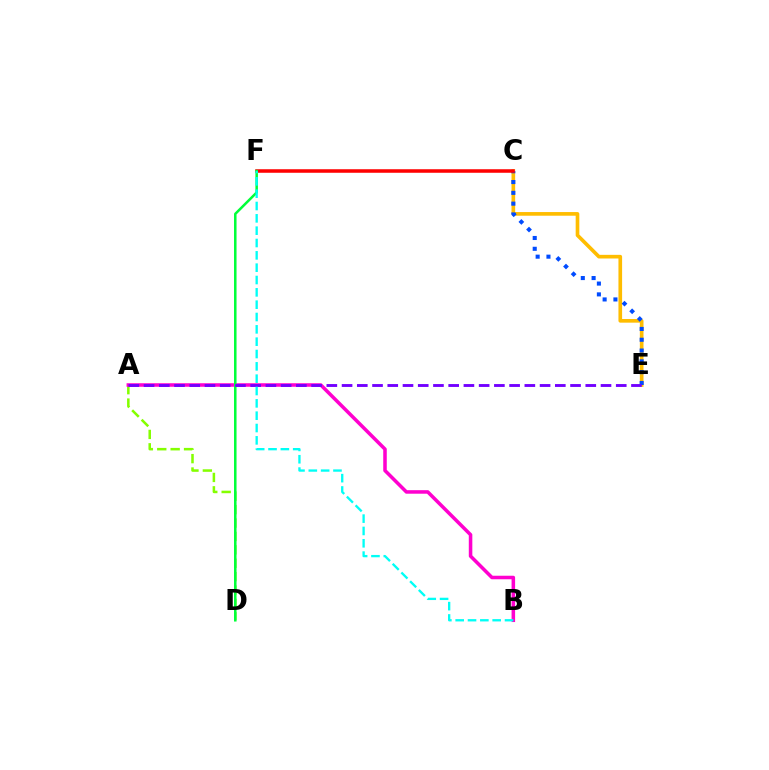{('A', 'D'): [{'color': '#84ff00', 'line_style': 'dashed', 'thickness': 1.82}], ('A', 'B'): [{'color': '#ff00cf', 'line_style': 'solid', 'thickness': 2.55}], ('C', 'E'): [{'color': '#ffbd00', 'line_style': 'solid', 'thickness': 2.63}, {'color': '#004bff', 'line_style': 'dotted', 'thickness': 2.94}], ('C', 'F'): [{'color': '#ff0000', 'line_style': 'solid', 'thickness': 2.54}], ('D', 'F'): [{'color': '#00ff39', 'line_style': 'solid', 'thickness': 1.82}], ('A', 'E'): [{'color': '#7200ff', 'line_style': 'dashed', 'thickness': 2.07}], ('B', 'F'): [{'color': '#00fff6', 'line_style': 'dashed', 'thickness': 1.68}]}